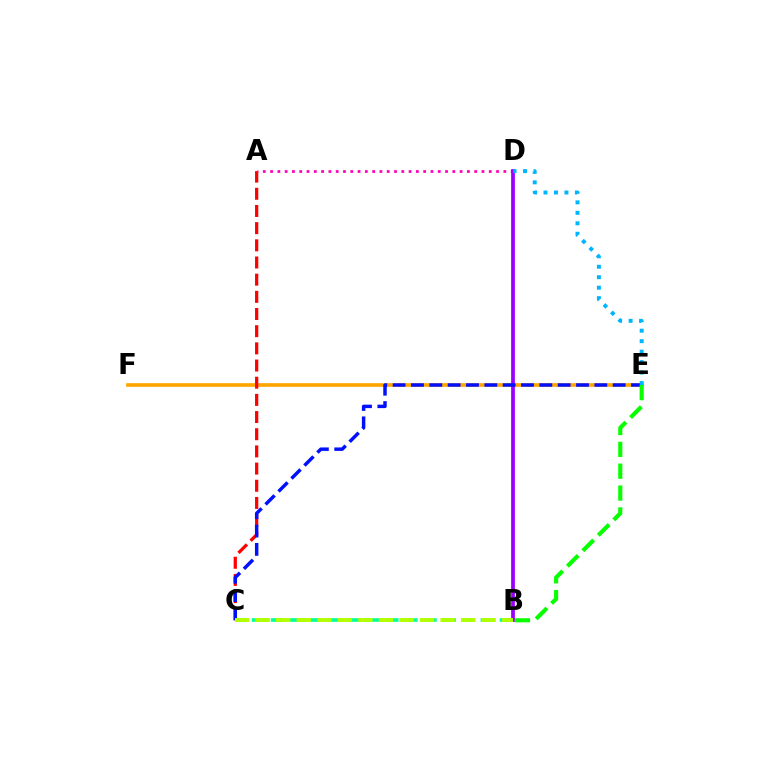{('E', 'F'): [{'color': '#ffa500', 'line_style': 'solid', 'thickness': 2.63}], ('A', 'C'): [{'color': '#ff0000', 'line_style': 'dashed', 'thickness': 2.33}], ('A', 'D'): [{'color': '#ff00bd', 'line_style': 'dotted', 'thickness': 1.98}], ('B', 'D'): [{'color': '#9b00ff', 'line_style': 'solid', 'thickness': 2.69}], ('C', 'E'): [{'color': '#0010ff', 'line_style': 'dashed', 'thickness': 2.49}], ('D', 'E'): [{'color': '#00b5ff', 'line_style': 'dotted', 'thickness': 2.84}], ('B', 'C'): [{'color': '#00ff9d', 'line_style': 'dashed', 'thickness': 2.59}, {'color': '#b3ff00', 'line_style': 'dashed', 'thickness': 2.79}], ('B', 'E'): [{'color': '#08ff00', 'line_style': 'dashed', 'thickness': 2.97}]}